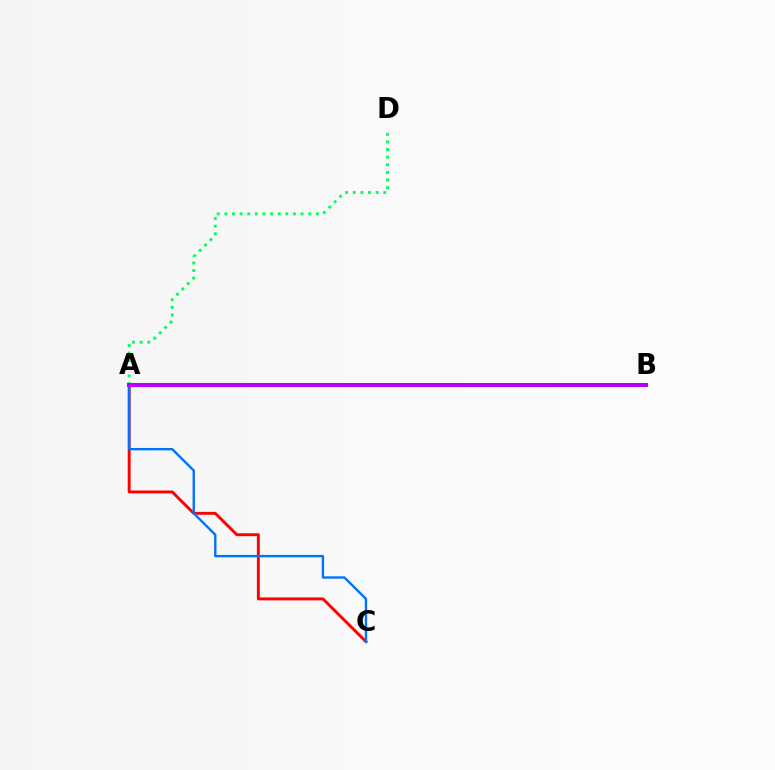{('A', 'D'): [{'color': '#00ff5c', 'line_style': 'dotted', 'thickness': 2.07}], ('A', 'C'): [{'color': '#ff0000', 'line_style': 'solid', 'thickness': 2.1}, {'color': '#0074ff', 'line_style': 'solid', 'thickness': 1.72}], ('A', 'B'): [{'color': '#d1ff00', 'line_style': 'dashed', 'thickness': 2.08}, {'color': '#b900ff', 'line_style': 'solid', 'thickness': 2.9}]}